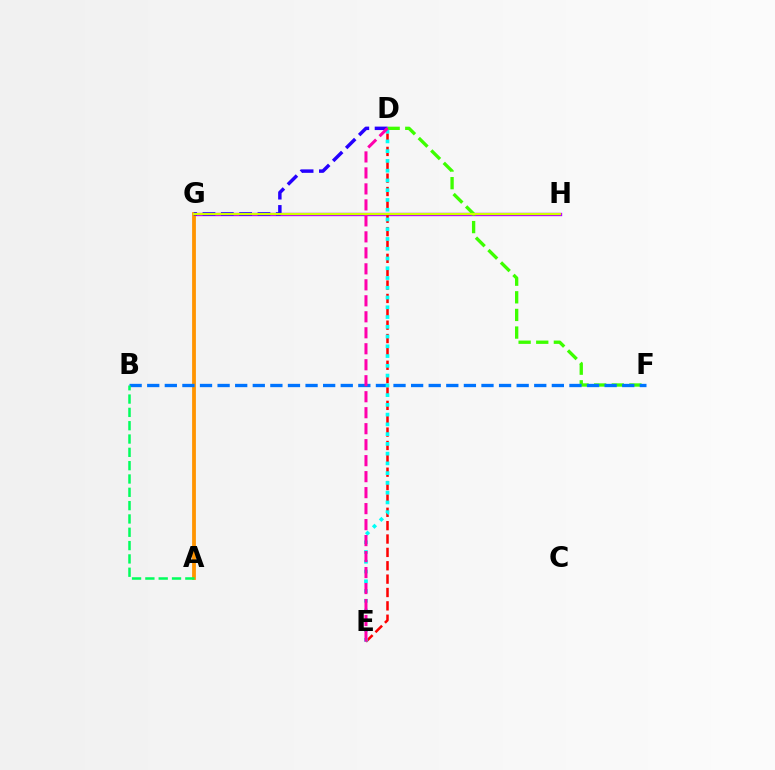{('G', 'H'): [{'color': '#b900ff', 'line_style': 'solid', 'thickness': 2.42}, {'color': '#d1ff00', 'line_style': 'solid', 'thickness': 1.55}], ('D', 'E'): [{'color': '#ff0000', 'line_style': 'dashed', 'thickness': 1.82}, {'color': '#00fff6', 'line_style': 'dotted', 'thickness': 2.65}, {'color': '#ff00ac', 'line_style': 'dashed', 'thickness': 2.17}], ('D', 'F'): [{'color': '#3dff00', 'line_style': 'dashed', 'thickness': 2.39}], ('A', 'G'): [{'color': '#ff9400', 'line_style': 'solid', 'thickness': 2.73}], ('B', 'F'): [{'color': '#0074ff', 'line_style': 'dashed', 'thickness': 2.39}], ('D', 'G'): [{'color': '#2500ff', 'line_style': 'dashed', 'thickness': 2.49}], ('A', 'B'): [{'color': '#00ff5c', 'line_style': 'dashed', 'thickness': 1.81}]}